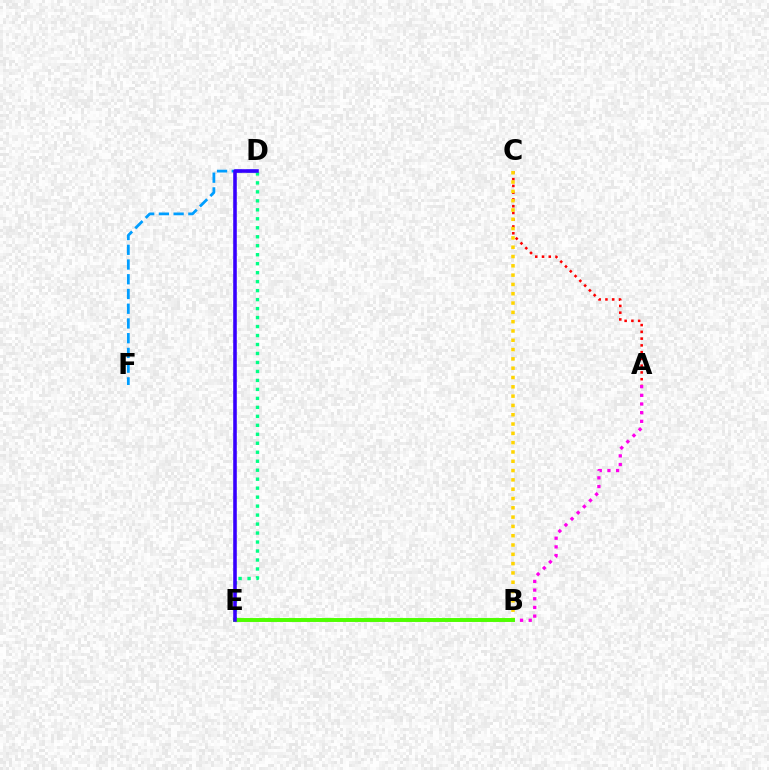{('A', 'C'): [{'color': '#ff0000', 'line_style': 'dotted', 'thickness': 1.84}], ('A', 'B'): [{'color': '#ff00ed', 'line_style': 'dotted', 'thickness': 2.36}], ('D', 'F'): [{'color': '#009eff', 'line_style': 'dashed', 'thickness': 2.0}], ('D', 'E'): [{'color': '#00ff86', 'line_style': 'dotted', 'thickness': 2.44}, {'color': '#3700ff', 'line_style': 'solid', 'thickness': 2.58}], ('B', 'C'): [{'color': '#ffd500', 'line_style': 'dotted', 'thickness': 2.53}], ('B', 'E'): [{'color': '#4fff00', 'line_style': 'solid', 'thickness': 2.83}]}